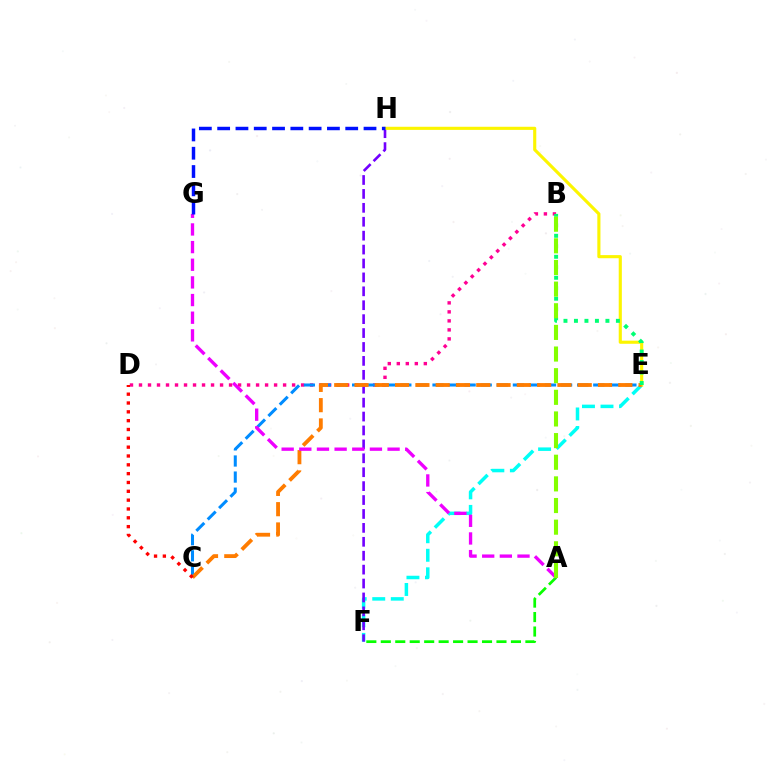{('A', 'F'): [{'color': '#08ff00', 'line_style': 'dashed', 'thickness': 1.96}], ('B', 'D'): [{'color': '#ff0094', 'line_style': 'dotted', 'thickness': 2.45}], ('E', 'F'): [{'color': '#00fff6', 'line_style': 'dashed', 'thickness': 2.52}], ('C', 'E'): [{'color': '#008cff', 'line_style': 'dashed', 'thickness': 2.18}, {'color': '#ff7c00', 'line_style': 'dashed', 'thickness': 2.76}], ('F', 'H'): [{'color': '#7200ff', 'line_style': 'dashed', 'thickness': 1.89}], ('E', 'H'): [{'color': '#fcf500', 'line_style': 'solid', 'thickness': 2.25}], ('A', 'G'): [{'color': '#ee00ff', 'line_style': 'dashed', 'thickness': 2.4}], ('C', 'D'): [{'color': '#ff0000', 'line_style': 'dotted', 'thickness': 2.4}], ('G', 'H'): [{'color': '#0010ff', 'line_style': 'dashed', 'thickness': 2.49}], ('B', 'E'): [{'color': '#00ff74', 'line_style': 'dotted', 'thickness': 2.85}], ('A', 'B'): [{'color': '#84ff00', 'line_style': 'dashed', 'thickness': 2.94}]}